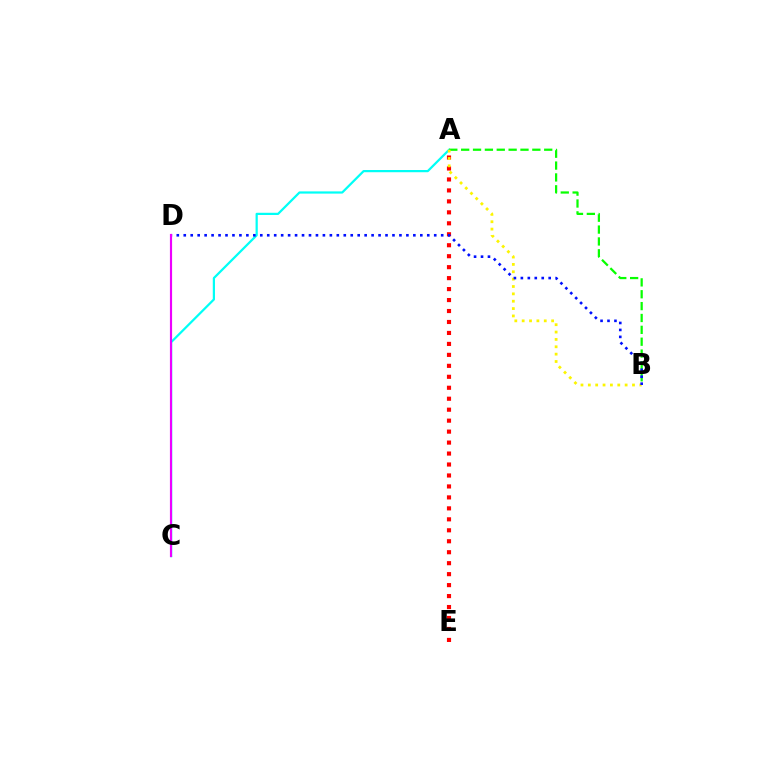{('A', 'C'): [{'color': '#00fff6', 'line_style': 'solid', 'thickness': 1.6}], ('A', 'E'): [{'color': '#ff0000', 'line_style': 'dotted', 'thickness': 2.98}], ('A', 'B'): [{'color': '#08ff00', 'line_style': 'dashed', 'thickness': 1.61}, {'color': '#fcf500', 'line_style': 'dotted', 'thickness': 2.0}], ('B', 'D'): [{'color': '#0010ff', 'line_style': 'dotted', 'thickness': 1.89}], ('C', 'D'): [{'color': '#ee00ff', 'line_style': 'solid', 'thickness': 1.56}]}